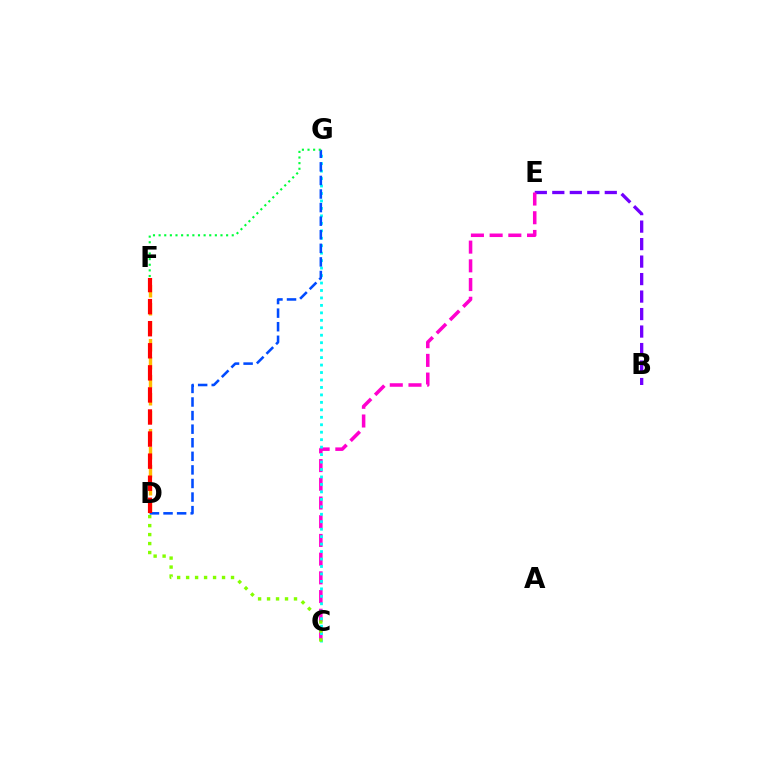{('D', 'F'): [{'color': '#ffbd00', 'line_style': 'dashed', 'thickness': 2.44}, {'color': '#ff0000', 'line_style': 'dashed', 'thickness': 3.0}], ('B', 'E'): [{'color': '#7200ff', 'line_style': 'dashed', 'thickness': 2.38}], ('C', 'E'): [{'color': '#ff00cf', 'line_style': 'dashed', 'thickness': 2.54}], ('C', 'G'): [{'color': '#00fff6', 'line_style': 'dotted', 'thickness': 2.03}], ('C', 'D'): [{'color': '#84ff00', 'line_style': 'dotted', 'thickness': 2.44}], ('D', 'G'): [{'color': '#004bff', 'line_style': 'dashed', 'thickness': 1.84}], ('F', 'G'): [{'color': '#00ff39', 'line_style': 'dotted', 'thickness': 1.53}]}